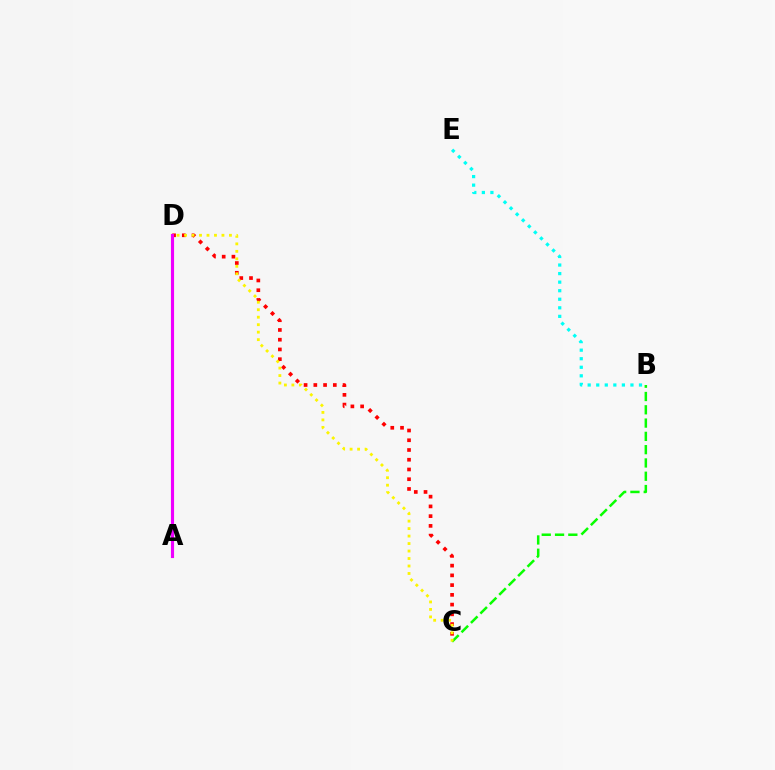{('C', 'D'): [{'color': '#ff0000', 'line_style': 'dotted', 'thickness': 2.65}, {'color': '#fcf500', 'line_style': 'dotted', 'thickness': 2.03}], ('B', 'C'): [{'color': '#08ff00', 'line_style': 'dashed', 'thickness': 1.81}], ('B', 'E'): [{'color': '#00fff6', 'line_style': 'dotted', 'thickness': 2.32}], ('A', 'D'): [{'color': '#0010ff', 'line_style': 'dotted', 'thickness': 1.82}, {'color': '#ee00ff', 'line_style': 'solid', 'thickness': 2.26}]}